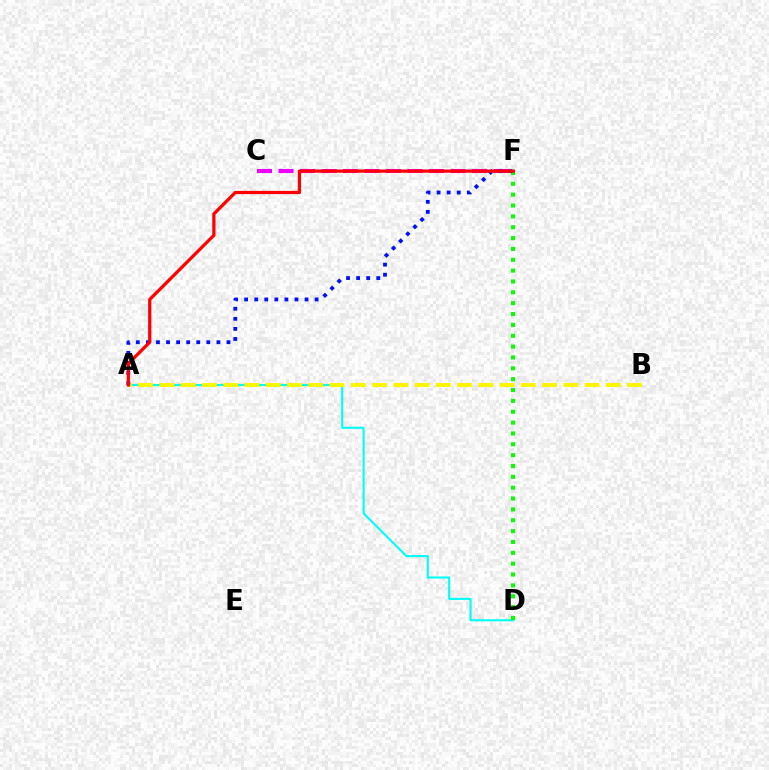{('A', 'D'): [{'color': '#00fff6', 'line_style': 'solid', 'thickness': 1.51}], ('D', 'F'): [{'color': '#08ff00', 'line_style': 'dotted', 'thickness': 2.95}], ('A', 'B'): [{'color': '#fcf500', 'line_style': 'dashed', 'thickness': 2.89}], ('C', 'F'): [{'color': '#ee00ff', 'line_style': 'dashed', 'thickness': 2.92}], ('A', 'F'): [{'color': '#0010ff', 'line_style': 'dotted', 'thickness': 2.74}, {'color': '#ff0000', 'line_style': 'solid', 'thickness': 2.32}]}